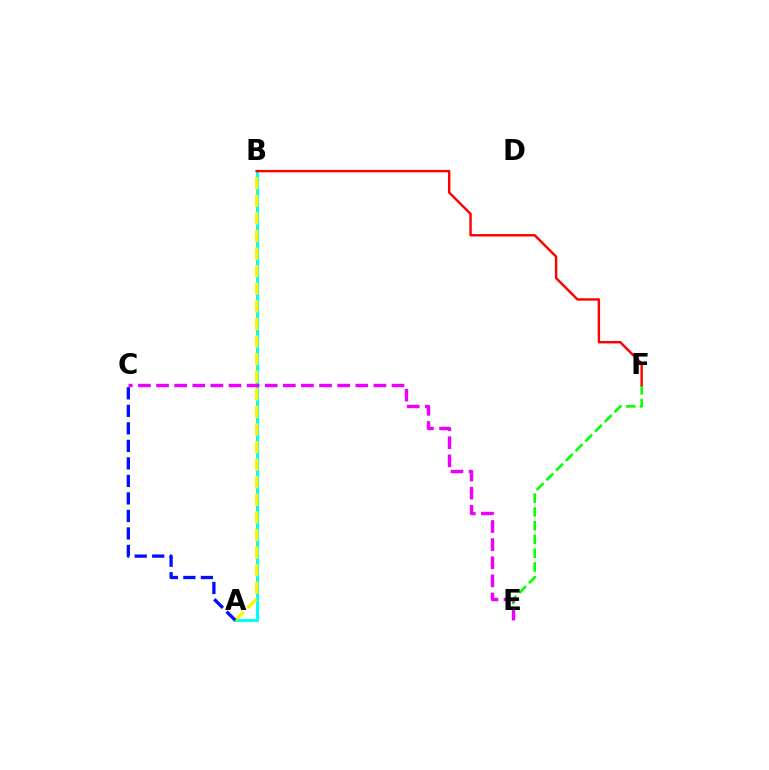{('A', 'B'): [{'color': '#00fff6', 'line_style': 'solid', 'thickness': 2.23}, {'color': '#fcf500', 'line_style': 'dashed', 'thickness': 2.39}], ('E', 'F'): [{'color': '#08ff00', 'line_style': 'dashed', 'thickness': 1.87}], ('C', 'E'): [{'color': '#ee00ff', 'line_style': 'dashed', 'thickness': 2.46}], ('B', 'F'): [{'color': '#ff0000', 'line_style': 'solid', 'thickness': 1.74}], ('A', 'C'): [{'color': '#0010ff', 'line_style': 'dashed', 'thickness': 2.38}]}